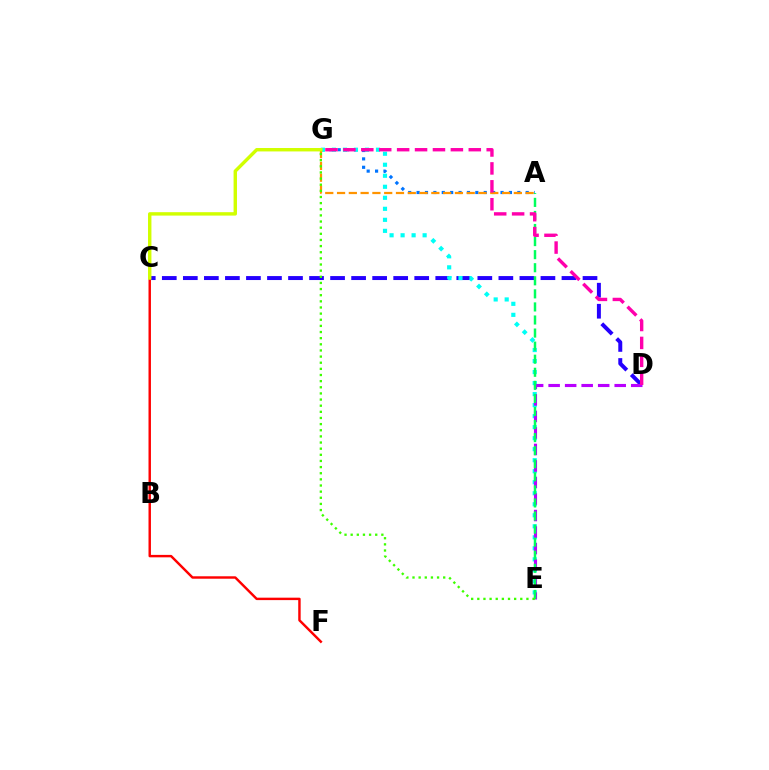{('C', 'D'): [{'color': '#2500ff', 'line_style': 'dashed', 'thickness': 2.86}], ('A', 'G'): [{'color': '#0074ff', 'line_style': 'dotted', 'thickness': 2.28}, {'color': '#ff9400', 'line_style': 'dashed', 'thickness': 1.6}], ('E', 'G'): [{'color': '#00fff6', 'line_style': 'dotted', 'thickness': 2.99}, {'color': '#3dff00', 'line_style': 'dotted', 'thickness': 1.67}], ('C', 'F'): [{'color': '#ff0000', 'line_style': 'solid', 'thickness': 1.75}], ('D', 'E'): [{'color': '#b900ff', 'line_style': 'dashed', 'thickness': 2.24}], ('A', 'E'): [{'color': '#00ff5c', 'line_style': 'dashed', 'thickness': 1.78}], ('C', 'G'): [{'color': '#d1ff00', 'line_style': 'solid', 'thickness': 2.46}], ('D', 'G'): [{'color': '#ff00ac', 'line_style': 'dashed', 'thickness': 2.43}]}